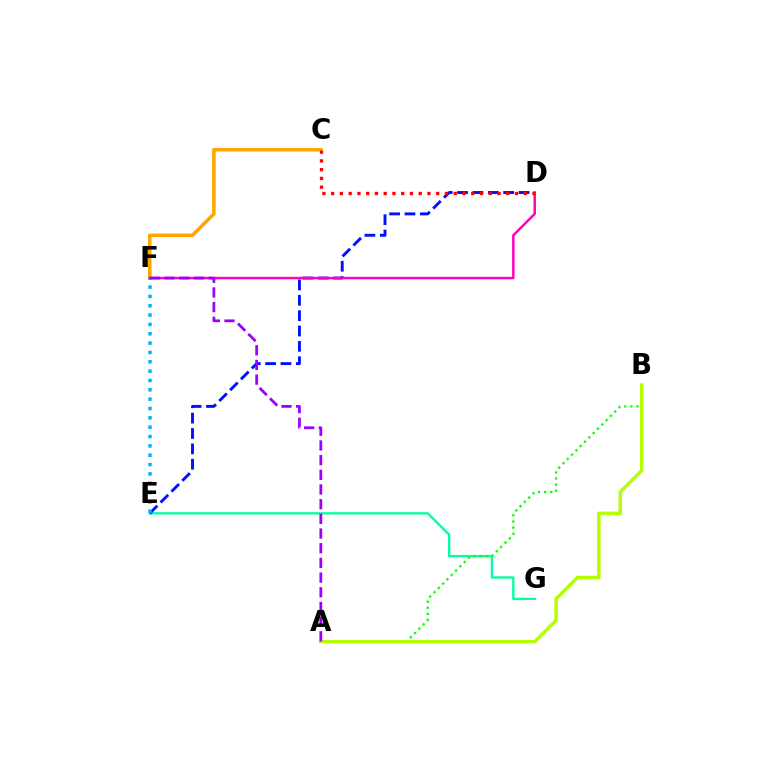{('E', 'G'): [{'color': '#00ff9d', 'line_style': 'solid', 'thickness': 1.68}], ('D', 'E'): [{'color': '#0010ff', 'line_style': 'dashed', 'thickness': 2.09}], ('C', 'F'): [{'color': '#ffa500', 'line_style': 'solid', 'thickness': 2.54}], ('D', 'F'): [{'color': '#ff00bd', 'line_style': 'solid', 'thickness': 1.79}], ('A', 'B'): [{'color': '#08ff00', 'line_style': 'dotted', 'thickness': 1.66}, {'color': '#b3ff00', 'line_style': 'solid', 'thickness': 2.48}], ('E', 'F'): [{'color': '#00b5ff', 'line_style': 'dotted', 'thickness': 2.54}], ('A', 'F'): [{'color': '#9b00ff', 'line_style': 'dashed', 'thickness': 1.99}], ('C', 'D'): [{'color': '#ff0000', 'line_style': 'dotted', 'thickness': 2.38}]}